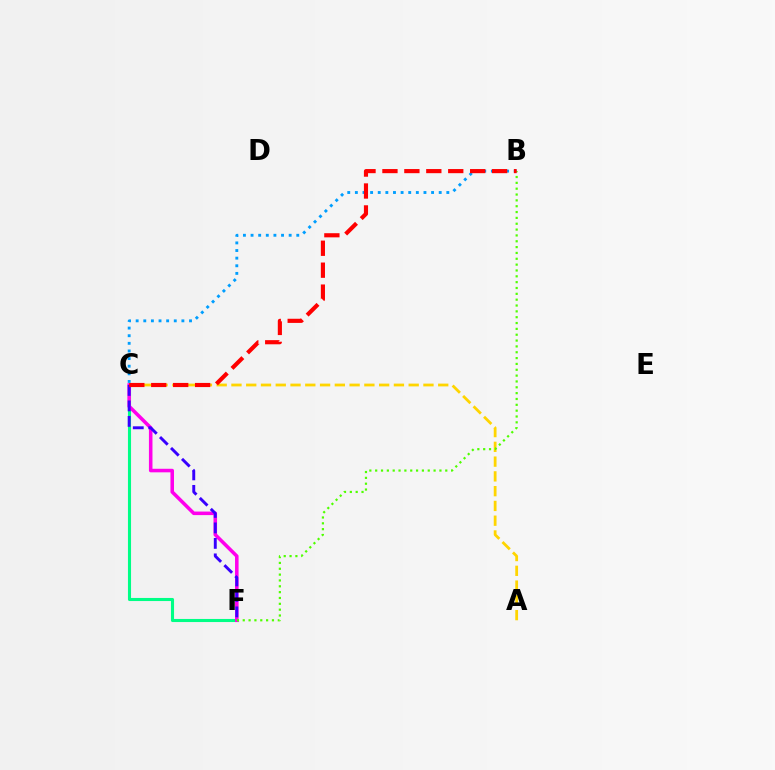{('B', 'C'): [{'color': '#009eff', 'line_style': 'dotted', 'thickness': 2.07}, {'color': '#ff0000', 'line_style': 'dashed', 'thickness': 2.98}], ('A', 'C'): [{'color': '#ffd500', 'line_style': 'dashed', 'thickness': 2.01}], ('C', 'F'): [{'color': '#00ff86', 'line_style': 'solid', 'thickness': 2.22}, {'color': '#ff00ed', 'line_style': 'solid', 'thickness': 2.55}, {'color': '#3700ff', 'line_style': 'dashed', 'thickness': 2.1}], ('B', 'F'): [{'color': '#4fff00', 'line_style': 'dotted', 'thickness': 1.59}]}